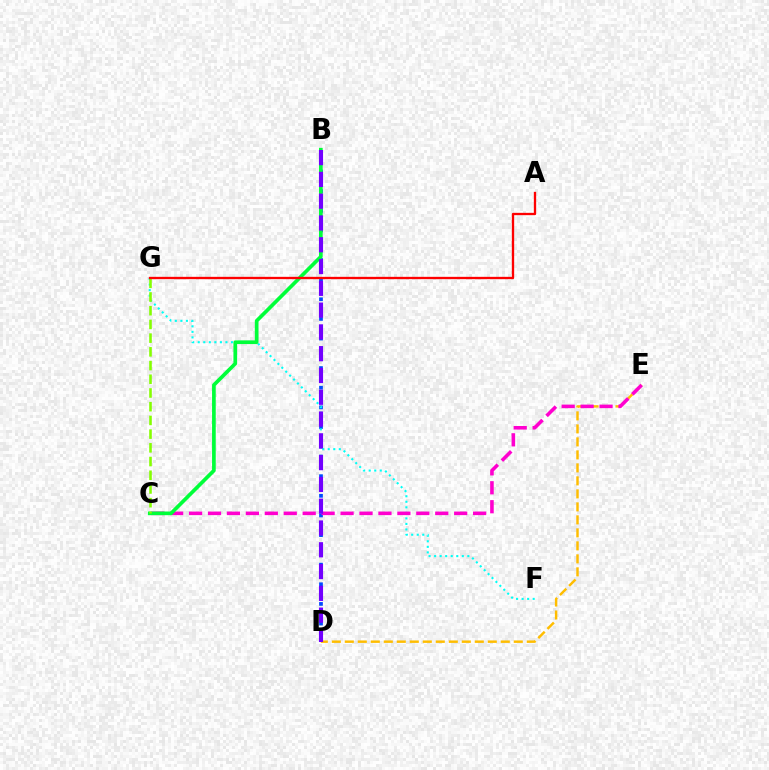{('B', 'D'): [{'color': '#004bff', 'line_style': 'dotted', 'thickness': 2.67}, {'color': '#7200ff', 'line_style': 'dashed', 'thickness': 2.96}], ('D', 'E'): [{'color': '#ffbd00', 'line_style': 'dashed', 'thickness': 1.77}], ('F', 'G'): [{'color': '#00fff6', 'line_style': 'dotted', 'thickness': 1.5}], ('C', 'E'): [{'color': '#ff00cf', 'line_style': 'dashed', 'thickness': 2.57}], ('B', 'C'): [{'color': '#00ff39', 'line_style': 'solid', 'thickness': 2.65}], ('C', 'G'): [{'color': '#84ff00', 'line_style': 'dashed', 'thickness': 1.86}], ('A', 'G'): [{'color': '#ff0000', 'line_style': 'solid', 'thickness': 1.67}]}